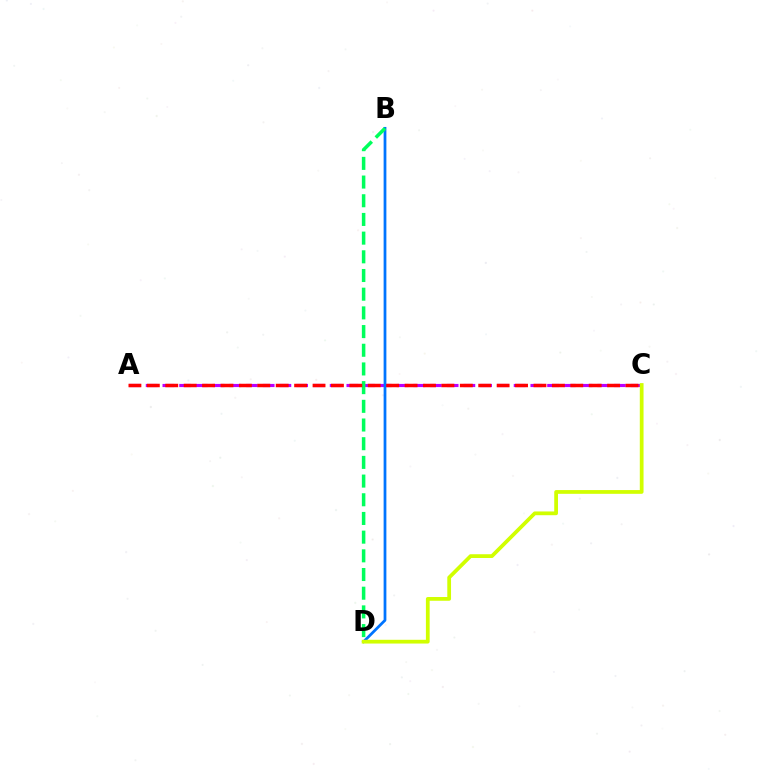{('A', 'C'): [{'color': '#b900ff', 'line_style': 'dashed', 'thickness': 2.27}, {'color': '#ff0000', 'line_style': 'dashed', 'thickness': 2.5}], ('B', 'D'): [{'color': '#0074ff', 'line_style': 'solid', 'thickness': 1.99}, {'color': '#00ff5c', 'line_style': 'dashed', 'thickness': 2.54}], ('C', 'D'): [{'color': '#d1ff00', 'line_style': 'solid', 'thickness': 2.7}]}